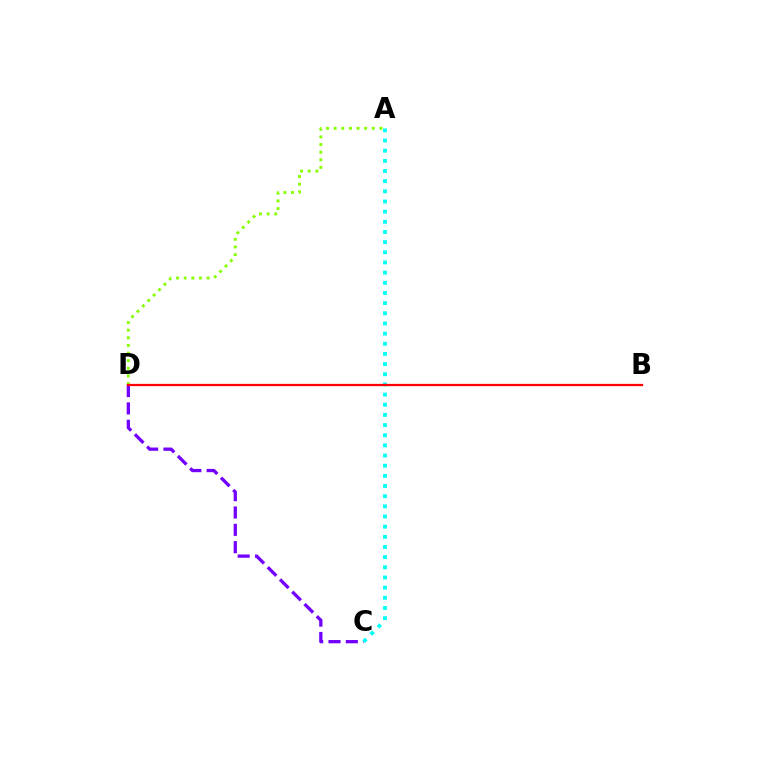{('C', 'D'): [{'color': '#7200ff', 'line_style': 'dashed', 'thickness': 2.36}], ('A', 'C'): [{'color': '#00fff6', 'line_style': 'dotted', 'thickness': 2.76}], ('A', 'D'): [{'color': '#84ff00', 'line_style': 'dotted', 'thickness': 2.07}], ('B', 'D'): [{'color': '#ff0000', 'line_style': 'solid', 'thickness': 1.63}]}